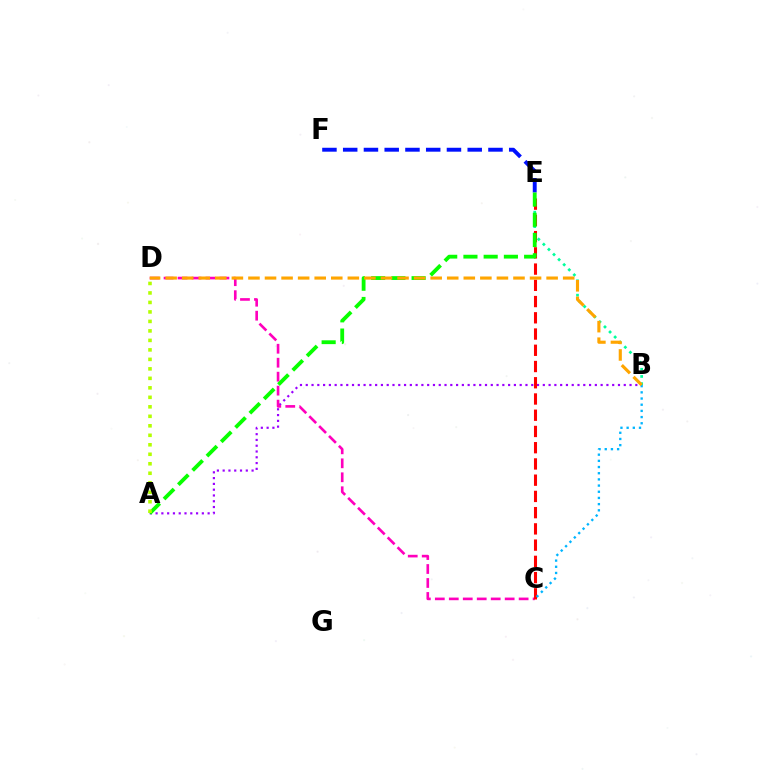{('E', 'F'): [{'color': '#0010ff', 'line_style': 'dashed', 'thickness': 2.82}], ('A', 'B'): [{'color': '#9b00ff', 'line_style': 'dotted', 'thickness': 1.57}], ('B', 'E'): [{'color': '#00ff9d', 'line_style': 'dotted', 'thickness': 1.95}], ('C', 'D'): [{'color': '#ff00bd', 'line_style': 'dashed', 'thickness': 1.9}], ('C', 'E'): [{'color': '#ff0000', 'line_style': 'dashed', 'thickness': 2.21}], ('A', 'E'): [{'color': '#08ff00', 'line_style': 'dashed', 'thickness': 2.75}], ('A', 'D'): [{'color': '#b3ff00', 'line_style': 'dotted', 'thickness': 2.58}], ('B', 'C'): [{'color': '#00b5ff', 'line_style': 'dotted', 'thickness': 1.68}], ('B', 'D'): [{'color': '#ffa500', 'line_style': 'dashed', 'thickness': 2.25}]}